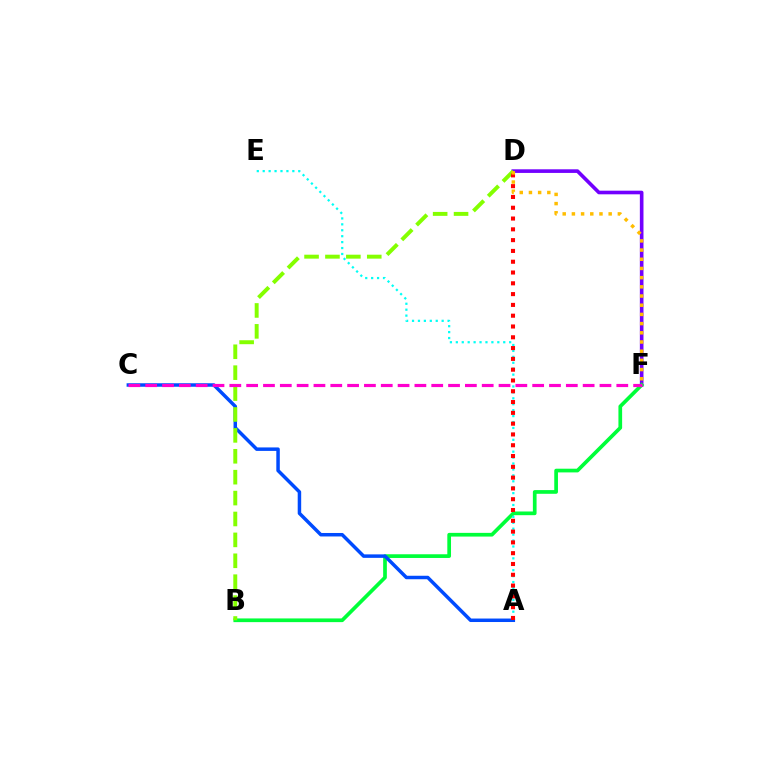{('D', 'F'): [{'color': '#7200ff', 'line_style': 'solid', 'thickness': 2.61}, {'color': '#ffbd00', 'line_style': 'dotted', 'thickness': 2.5}], ('B', 'F'): [{'color': '#00ff39', 'line_style': 'solid', 'thickness': 2.66}], ('A', 'E'): [{'color': '#00fff6', 'line_style': 'dotted', 'thickness': 1.61}], ('A', 'C'): [{'color': '#004bff', 'line_style': 'solid', 'thickness': 2.51}], ('B', 'D'): [{'color': '#84ff00', 'line_style': 'dashed', 'thickness': 2.84}], ('A', 'D'): [{'color': '#ff0000', 'line_style': 'dotted', 'thickness': 2.93}], ('C', 'F'): [{'color': '#ff00cf', 'line_style': 'dashed', 'thickness': 2.29}]}